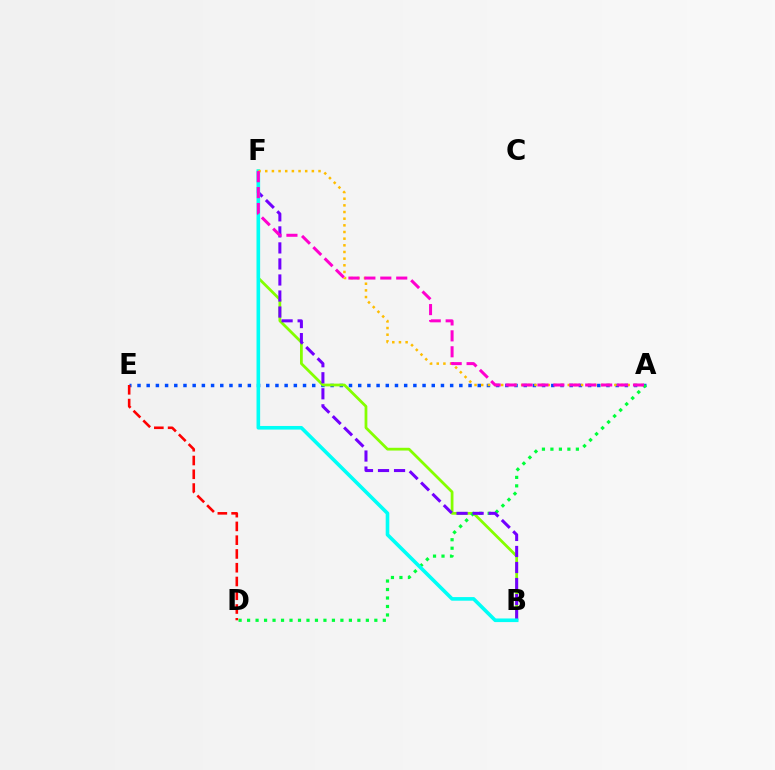{('A', 'E'): [{'color': '#004bff', 'line_style': 'dotted', 'thickness': 2.5}], ('B', 'F'): [{'color': '#84ff00', 'line_style': 'solid', 'thickness': 1.99}, {'color': '#7200ff', 'line_style': 'dashed', 'thickness': 2.18}, {'color': '#00fff6', 'line_style': 'solid', 'thickness': 2.6}], ('A', 'D'): [{'color': '#00ff39', 'line_style': 'dotted', 'thickness': 2.3}], ('A', 'F'): [{'color': '#ffbd00', 'line_style': 'dotted', 'thickness': 1.81}, {'color': '#ff00cf', 'line_style': 'dashed', 'thickness': 2.16}], ('D', 'E'): [{'color': '#ff0000', 'line_style': 'dashed', 'thickness': 1.87}]}